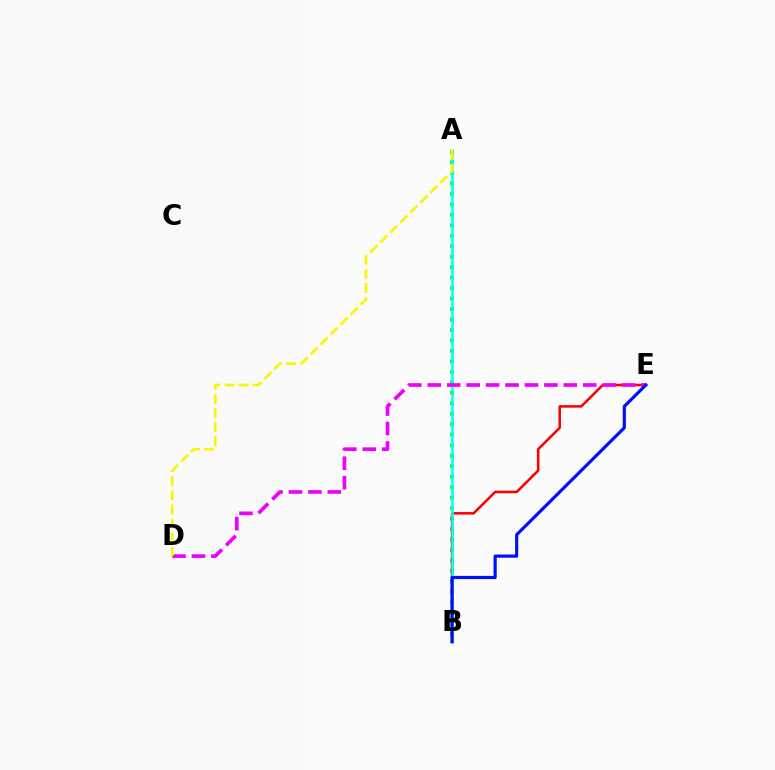{('A', 'B'): [{'color': '#08ff00', 'line_style': 'dotted', 'thickness': 2.85}, {'color': '#00fff6', 'line_style': 'solid', 'thickness': 1.83}], ('B', 'E'): [{'color': '#ff0000', 'line_style': 'solid', 'thickness': 1.84}, {'color': '#0010ff', 'line_style': 'solid', 'thickness': 2.29}], ('D', 'E'): [{'color': '#ee00ff', 'line_style': 'dashed', 'thickness': 2.64}], ('A', 'D'): [{'color': '#fcf500', 'line_style': 'dashed', 'thickness': 1.92}]}